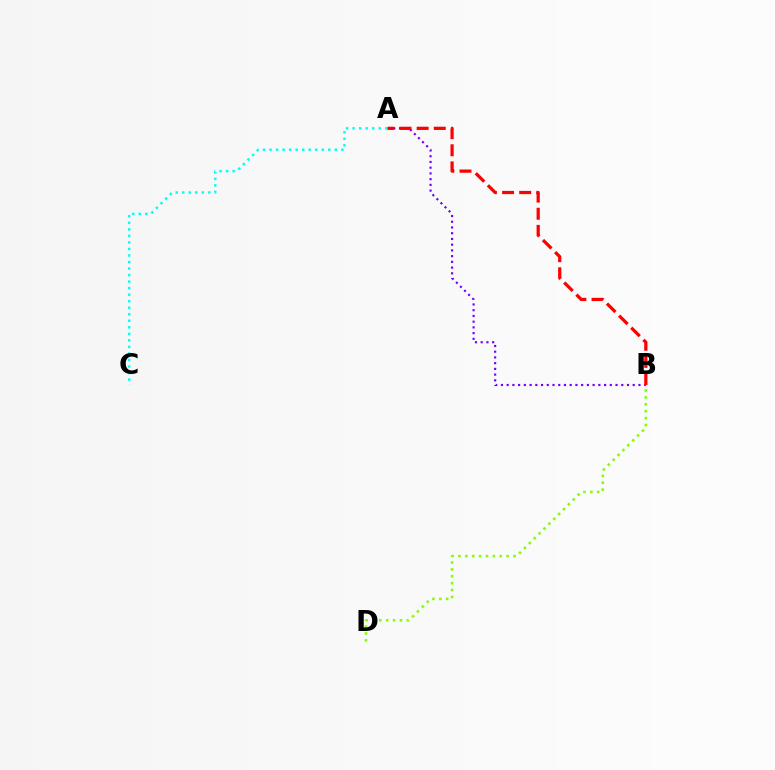{('B', 'D'): [{'color': '#84ff00', 'line_style': 'dotted', 'thickness': 1.87}], ('A', 'B'): [{'color': '#7200ff', 'line_style': 'dotted', 'thickness': 1.56}, {'color': '#ff0000', 'line_style': 'dashed', 'thickness': 2.33}], ('A', 'C'): [{'color': '#00fff6', 'line_style': 'dotted', 'thickness': 1.77}]}